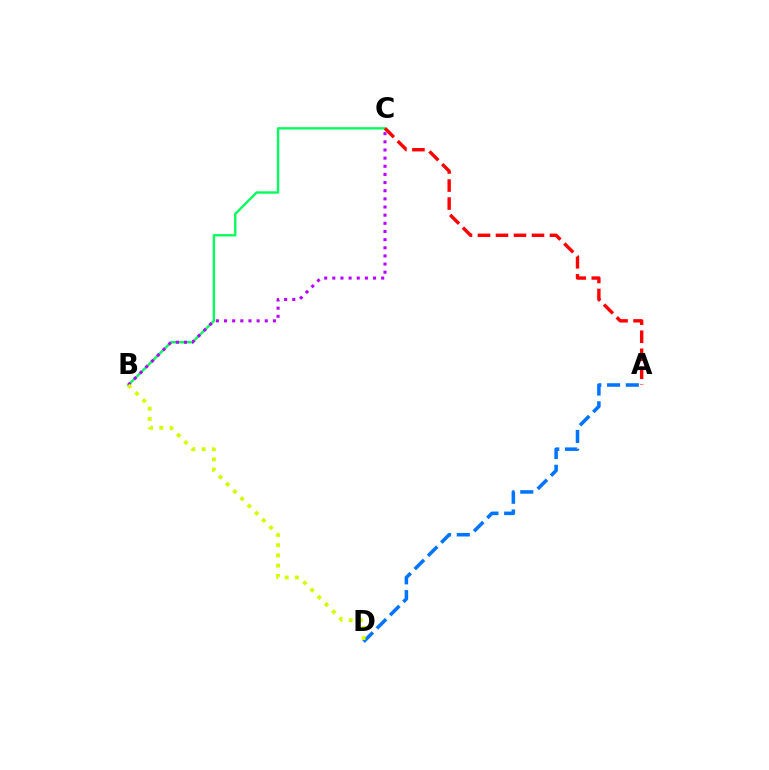{('B', 'C'): [{'color': '#00ff5c', 'line_style': 'solid', 'thickness': 1.71}, {'color': '#b900ff', 'line_style': 'dotted', 'thickness': 2.21}], ('A', 'C'): [{'color': '#ff0000', 'line_style': 'dashed', 'thickness': 2.45}], ('A', 'D'): [{'color': '#0074ff', 'line_style': 'dashed', 'thickness': 2.55}], ('B', 'D'): [{'color': '#d1ff00', 'line_style': 'dotted', 'thickness': 2.78}]}